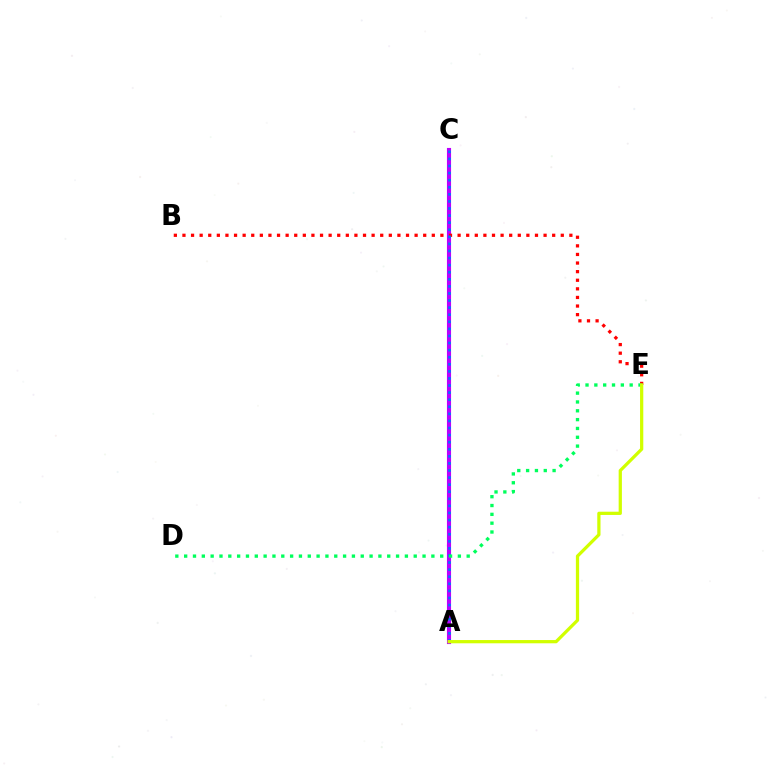{('A', 'C'): [{'color': '#b900ff', 'line_style': 'solid', 'thickness': 2.96}, {'color': '#0074ff', 'line_style': 'dotted', 'thickness': 1.92}], ('B', 'E'): [{'color': '#ff0000', 'line_style': 'dotted', 'thickness': 2.34}], ('D', 'E'): [{'color': '#00ff5c', 'line_style': 'dotted', 'thickness': 2.4}], ('A', 'E'): [{'color': '#d1ff00', 'line_style': 'solid', 'thickness': 2.33}]}